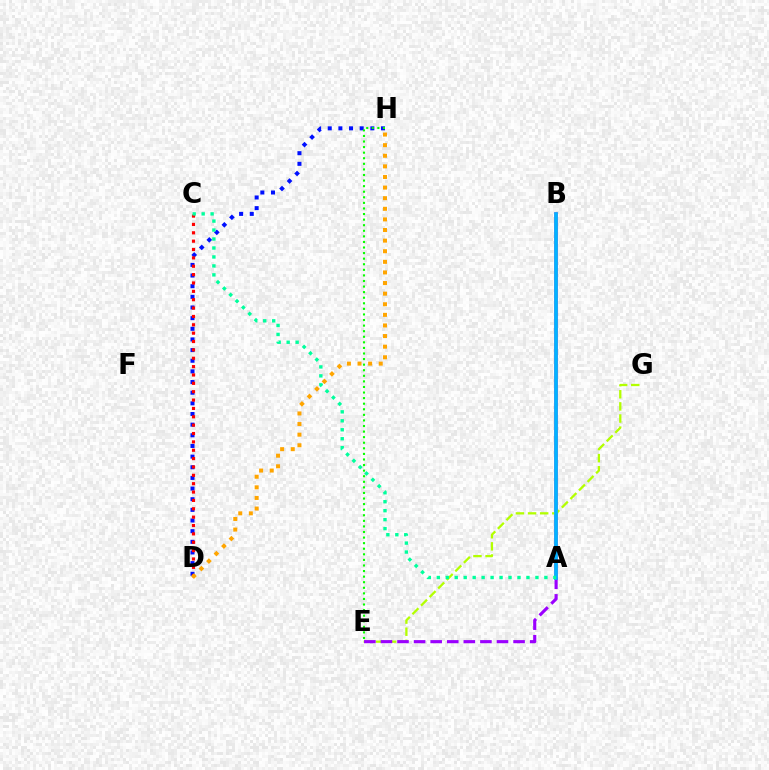{('D', 'H'): [{'color': '#0010ff', 'line_style': 'dotted', 'thickness': 2.89}, {'color': '#ffa500', 'line_style': 'dotted', 'thickness': 2.88}], ('A', 'B'): [{'color': '#ff00bd', 'line_style': 'solid', 'thickness': 2.52}, {'color': '#00b5ff', 'line_style': 'solid', 'thickness': 2.65}], ('E', 'G'): [{'color': '#b3ff00', 'line_style': 'dashed', 'thickness': 1.65}], ('A', 'E'): [{'color': '#9b00ff', 'line_style': 'dashed', 'thickness': 2.25}], ('C', 'D'): [{'color': '#ff0000', 'line_style': 'dotted', 'thickness': 2.27}], ('A', 'C'): [{'color': '#00ff9d', 'line_style': 'dotted', 'thickness': 2.44}], ('E', 'H'): [{'color': '#08ff00', 'line_style': 'dotted', 'thickness': 1.52}]}